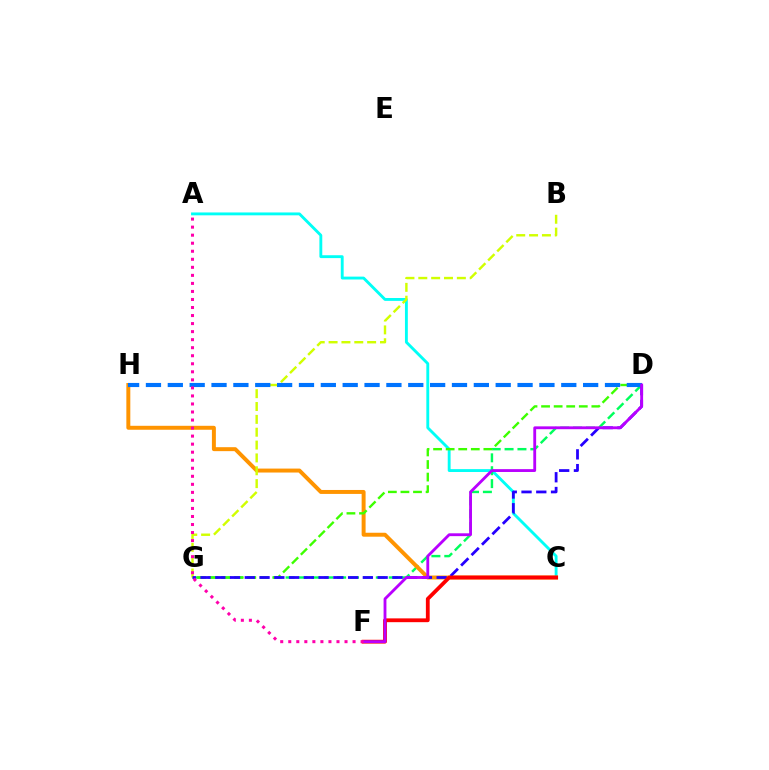{('A', 'C'): [{'color': '#00fff6', 'line_style': 'solid', 'thickness': 2.07}], ('D', 'G'): [{'color': '#00ff5c', 'line_style': 'dashed', 'thickness': 1.75}, {'color': '#3dff00', 'line_style': 'dashed', 'thickness': 1.71}, {'color': '#2500ff', 'line_style': 'dashed', 'thickness': 2.0}], ('C', 'H'): [{'color': '#ff9400', 'line_style': 'solid', 'thickness': 2.85}], ('B', 'G'): [{'color': '#d1ff00', 'line_style': 'dashed', 'thickness': 1.75}], ('C', 'F'): [{'color': '#ff0000', 'line_style': 'solid', 'thickness': 2.73}], ('D', 'H'): [{'color': '#0074ff', 'line_style': 'dashed', 'thickness': 2.97}], ('D', 'F'): [{'color': '#b900ff', 'line_style': 'solid', 'thickness': 2.04}], ('A', 'F'): [{'color': '#ff00ac', 'line_style': 'dotted', 'thickness': 2.18}]}